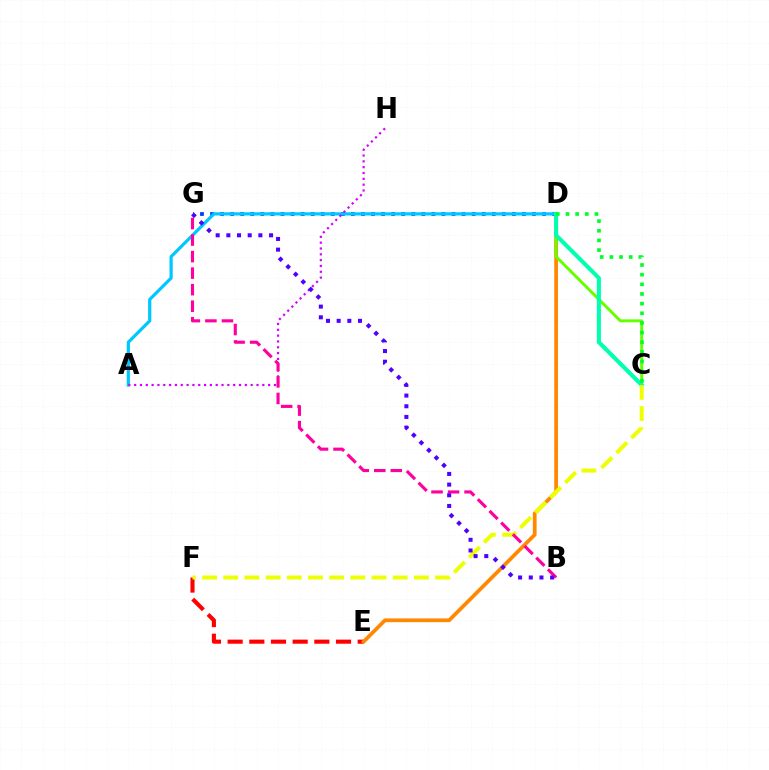{('D', 'G'): [{'color': '#003fff', 'line_style': 'dotted', 'thickness': 2.73}], ('A', 'D'): [{'color': '#00c7ff', 'line_style': 'solid', 'thickness': 2.31}], ('E', 'F'): [{'color': '#ff0000', 'line_style': 'dashed', 'thickness': 2.94}], ('D', 'E'): [{'color': '#ff8800', 'line_style': 'solid', 'thickness': 2.7}], ('C', 'D'): [{'color': '#66ff00', 'line_style': 'solid', 'thickness': 2.12}, {'color': '#00ffaf', 'line_style': 'solid', 'thickness': 2.94}, {'color': '#00ff27', 'line_style': 'dotted', 'thickness': 2.62}], ('A', 'H'): [{'color': '#d600ff', 'line_style': 'dotted', 'thickness': 1.58}], ('C', 'F'): [{'color': '#eeff00', 'line_style': 'dashed', 'thickness': 2.88}], ('B', 'G'): [{'color': '#ff00a0', 'line_style': 'dashed', 'thickness': 2.25}, {'color': '#4f00ff', 'line_style': 'dotted', 'thickness': 2.9}]}